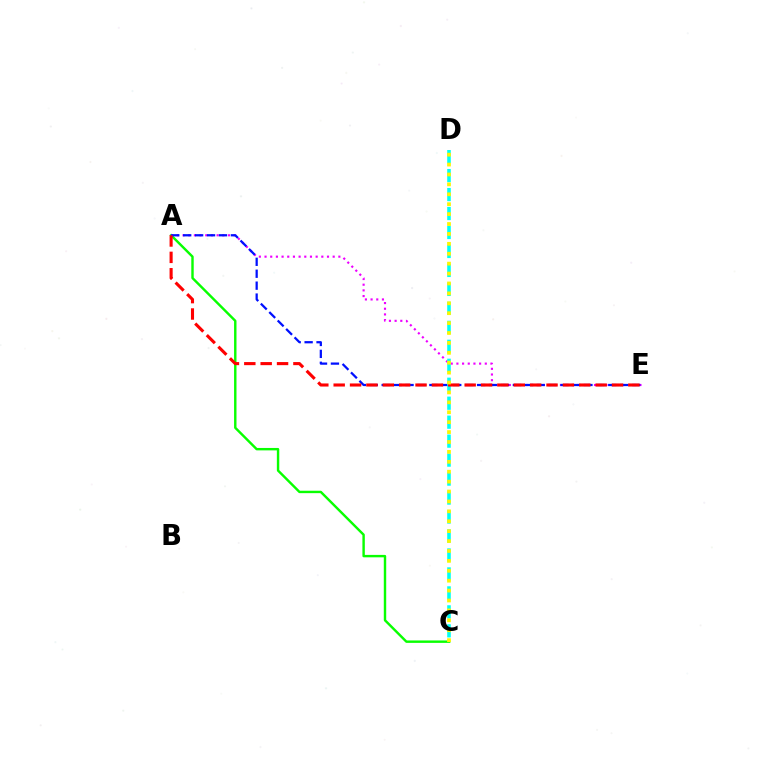{('A', 'C'): [{'color': '#08ff00', 'line_style': 'solid', 'thickness': 1.74}], ('A', 'E'): [{'color': '#ee00ff', 'line_style': 'dotted', 'thickness': 1.54}, {'color': '#0010ff', 'line_style': 'dashed', 'thickness': 1.62}, {'color': '#ff0000', 'line_style': 'dashed', 'thickness': 2.22}], ('C', 'D'): [{'color': '#00fff6', 'line_style': 'dashed', 'thickness': 2.58}, {'color': '#fcf500', 'line_style': 'dotted', 'thickness': 2.69}]}